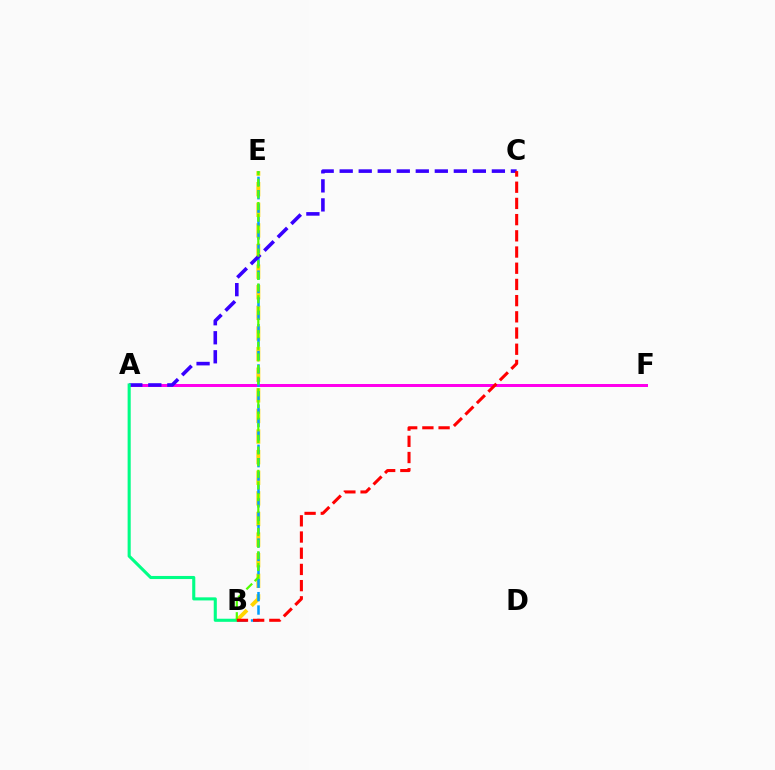{('A', 'F'): [{'color': '#ff00ed', 'line_style': 'solid', 'thickness': 2.16}], ('B', 'E'): [{'color': '#ffd500', 'line_style': 'dashed', 'thickness': 2.8}, {'color': '#009eff', 'line_style': 'dashed', 'thickness': 1.82}, {'color': '#4fff00', 'line_style': 'dashed', 'thickness': 1.58}], ('A', 'C'): [{'color': '#3700ff', 'line_style': 'dashed', 'thickness': 2.58}], ('A', 'B'): [{'color': '#00ff86', 'line_style': 'solid', 'thickness': 2.23}], ('B', 'C'): [{'color': '#ff0000', 'line_style': 'dashed', 'thickness': 2.2}]}